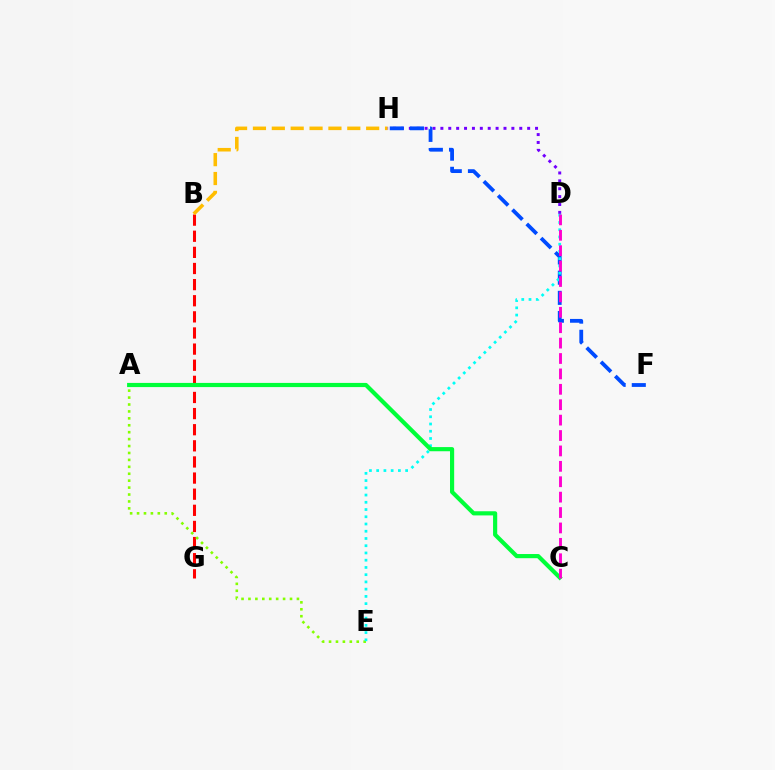{('D', 'H'): [{'color': '#7200ff', 'line_style': 'dotted', 'thickness': 2.14}], ('B', 'G'): [{'color': '#ff0000', 'line_style': 'dashed', 'thickness': 2.19}], ('F', 'H'): [{'color': '#004bff', 'line_style': 'dashed', 'thickness': 2.74}], ('A', 'E'): [{'color': '#84ff00', 'line_style': 'dotted', 'thickness': 1.88}], ('D', 'E'): [{'color': '#00fff6', 'line_style': 'dotted', 'thickness': 1.97}], ('B', 'H'): [{'color': '#ffbd00', 'line_style': 'dashed', 'thickness': 2.56}], ('A', 'C'): [{'color': '#00ff39', 'line_style': 'solid', 'thickness': 3.0}], ('C', 'D'): [{'color': '#ff00cf', 'line_style': 'dashed', 'thickness': 2.09}]}